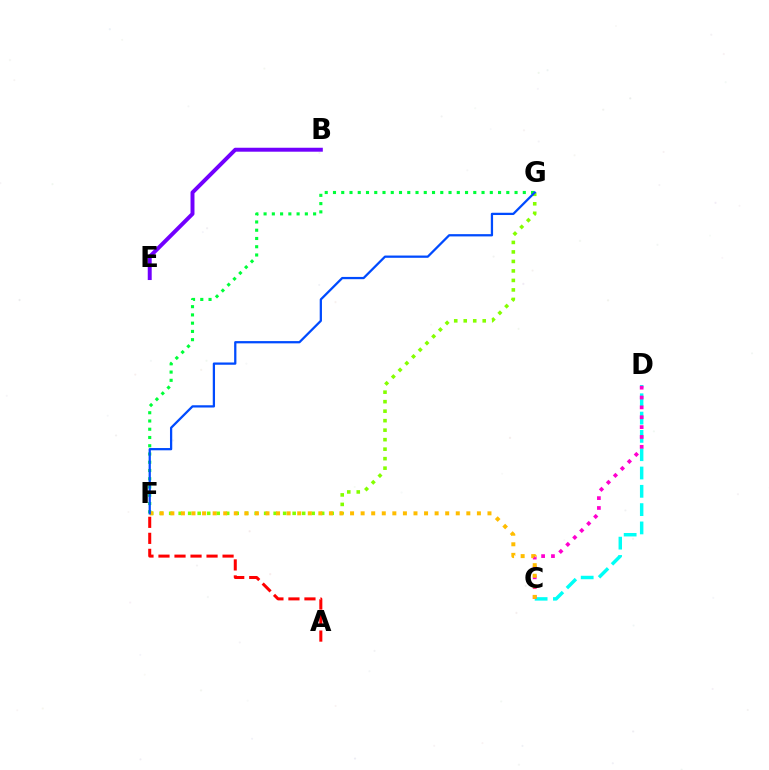{('F', 'G'): [{'color': '#00ff39', 'line_style': 'dotted', 'thickness': 2.24}, {'color': '#84ff00', 'line_style': 'dotted', 'thickness': 2.58}, {'color': '#004bff', 'line_style': 'solid', 'thickness': 1.63}], ('A', 'F'): [{'color': '#ff0000', 'line_style': 'dashed', 'thickness': 2.18}], ('C', 'D'): [{'color': '#00fff6', 'line_style': 'dashed', 'thickness': 2.49}, {'color': '#ff00cf', 'line_style': 'dotted', 'thickness': 2.68}], ('B', 'E'): [{'color': '#7200ff', 'line_style': 'solid', 'thickness': 2.84}], ('C', 'F'): [{'color': '#ffbd00', 'line_style': 'dotted', 'thickness': 2.87}]}